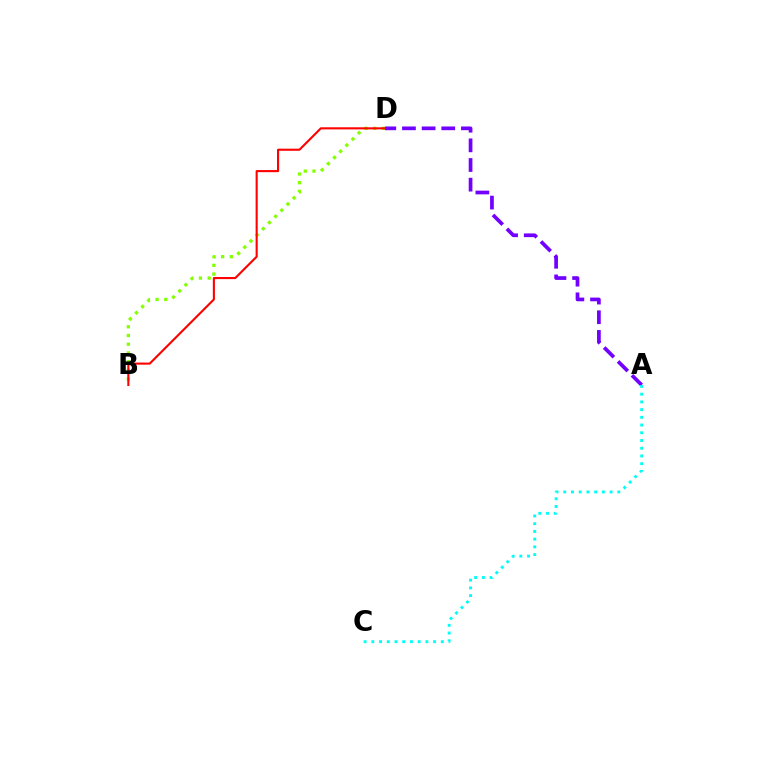{('B', 'D'): [{'color': '#84ff00', 'line_style': 'dotted', 'thickness': 2.37}, {'color': '#ff0000', 'line_style': 'solid', 'thickness': 1.51}], ('A', 'D'): [{'color': '#7200ff', 'line_style': 'dashed', 'thickness': 2.67}], ('A', 'C'): [{'color': '#00fff6', 'line_style': 'dotted', 'thickness': 2.1}]}